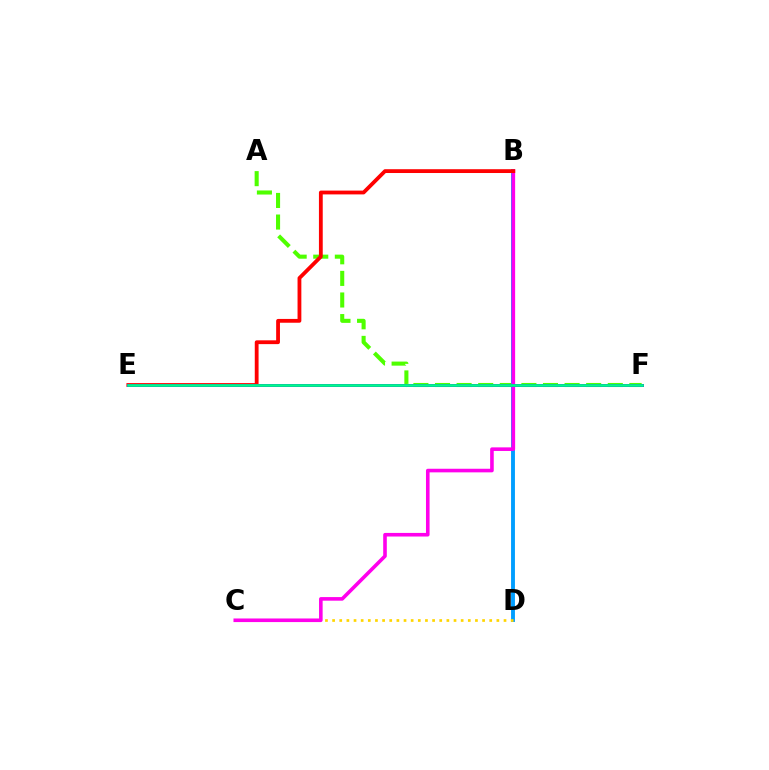{('A', 'F'): [{'color': '#4fff00', 'line_style': 'dashed', 'thickness': 2.93}], ('B', 'D'): [{'color': '#009eff', 'line_style': 'solid', 'thickness': 2.79}], ('C', 'D'): [{'color': '#ffd500', 'line_style': 'dotted', 'thickness': 1.94}], ('B', 'C'): [{'color': '#ff00ed', 'line_style': 'solid', 'thickness': 2.59}], ('B', 'E'): [{'color': '#ff0000', 'line_style': 'solid', 'thickness': 2.74}], ('E', 'F'): [{'color': '#3700ff', 'line_style': 'solid', 'thickness': 2.15}, {'color': '#00ff86', 'line_style': 'solid', 'thickness': 1.91}]}